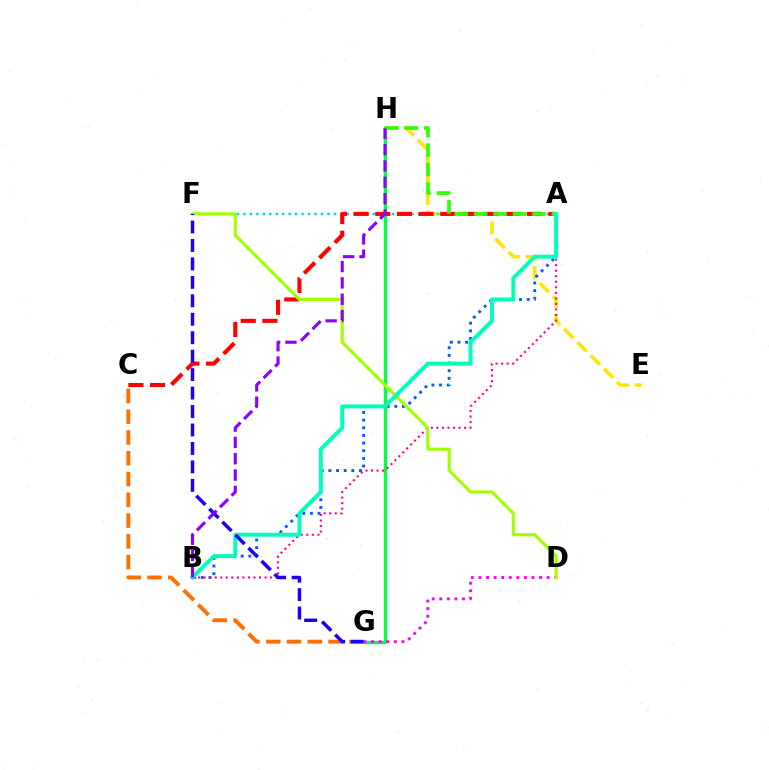{('E', 'H'): [{'color': '#ffe600', 'line_style': 'dashed', 'thickness': 2.55}], ('A', 'B'): [{'color': '#005dff', 'line_style': 'dotted', 'thickness': 2.08}, {'color': '#ff0088', 'line_style': 'dotted', 'thickness': 1.51}, {'color': '#00ffbb', 'line_style': 'solid', 'thickness': 2.83}], ('G', 'H'): [{'color': '#00ff45', 'line_style': 'solid', 'thickness': 2.48}], ('D', 'G'): [{'color': '#fa00f9', 'line_style': 'dotted', 'thickness': 2.06}], ('A', 'F'): [{'color': '#00d3ff', 'line_style': 'dotted', 'thickness': 1.76}], ('A', 'C'): [{'color': '#ff0000', 'line_style': 'dashed', 'thickness': 2.94}], ('D', 'F'): [{'color': '#a2ff00', 'line_style': 'solid', 'thickness': 2.24}], ('A', 'H'): [{'color': '#31ff00', 'line_style': 'dashed', 'thickness': 2.64}], ('C', 'G'): [{'color': '#ff7000', 'line_style': 'dashed', 'thickness': 2.82}], ('F', 'G'): [{'color': '#1900ff', 'line_style': 'dashed', 'thickness': 2.51}], ('B', 'H'): [{'color': '#8a00ff', 'line_style': 'dashed', 'thickness': 2.22}]}